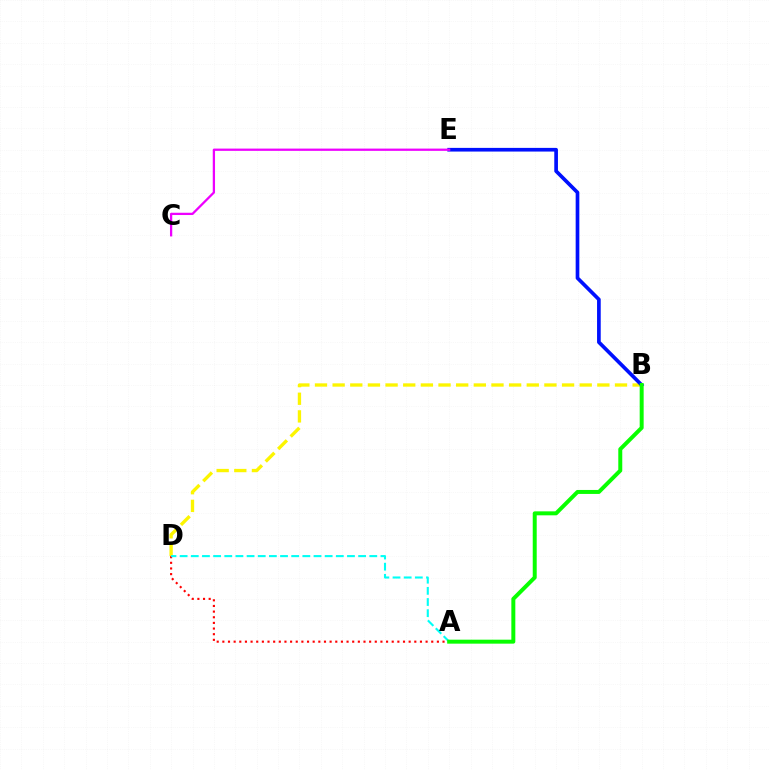{('B', 'D'): [{'color': '#fcf500', 'line_style': 'dashed', 'thickness': 2.4}], ('B', 'E'): [{'color': '#0010ff', 'line_style': 'solid', 'thickness': 2.65}], ('A', 'D'): [{'color': '#ff0000', 'line_style': 'dotted', 'thickness': 1.53}, {'color': '#00fff6', 'line_style': 'dashed', 'thickness': 1.52}], ('A', 'B'): [{'color': '#08ff00', 'line_style': 'solid', 'thickness': 2.86}], ('C', 'E'): [{'color': '#ee00ff', 'line_style': 'solid', 'thickness': 1.63}]}